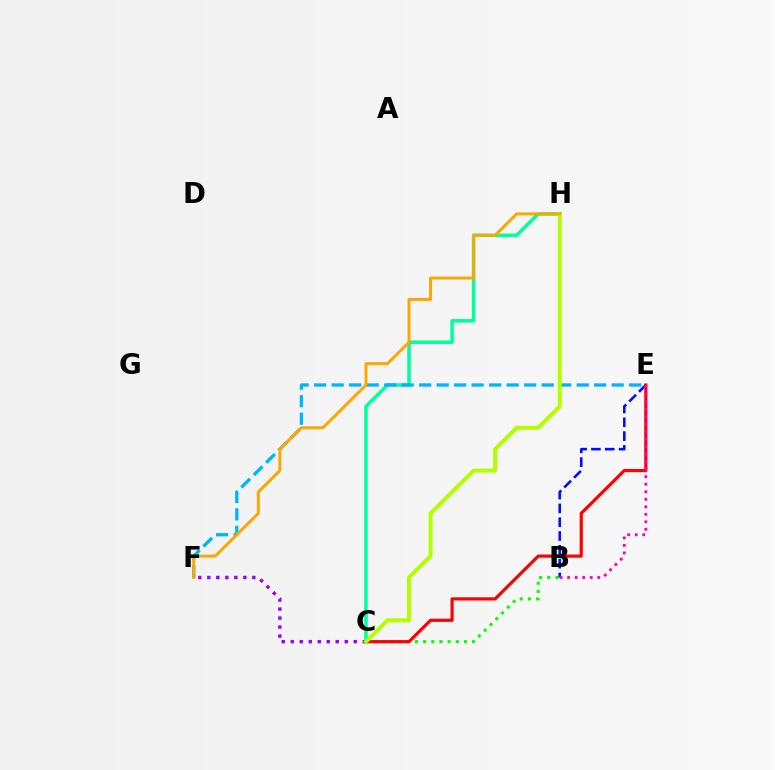{('B', 'C'): [{'color': '#08ff00', 'line_style': 'dotted', 'thickness': 2.22}], ('C', 'H'): [{'color': '#00ff9d', 'line_style': 'solid', 'thickness': 2.53}, {'color': '#b3ff00', 'line_style': 'solid', 'thickness': 2.88}], ('E', 'F'): [{'color': '#00b5ff', 'line_style': 'dashed', 'thickness': 2.38}], ('C', 'F'): [{'color': '#9b00ff', 'line_style': 'dotted', 'thickness': 2.45}], ('B', 'E'): [{'color': '#0010ff', 'line_style': 'dashed', 'thickness': 1.88}, {'color': '#ff00bd', 'line_style': 'dotted', 'thickness': 2.04}], ('C', 'E'): [{'color': '#ff0000', 'line_style': 'solid', 'thickness': 2.29}], ('F', 'H'): [{'color': '#ffa500', 'line_style': 'solid', 'thickness': 2.13}]}